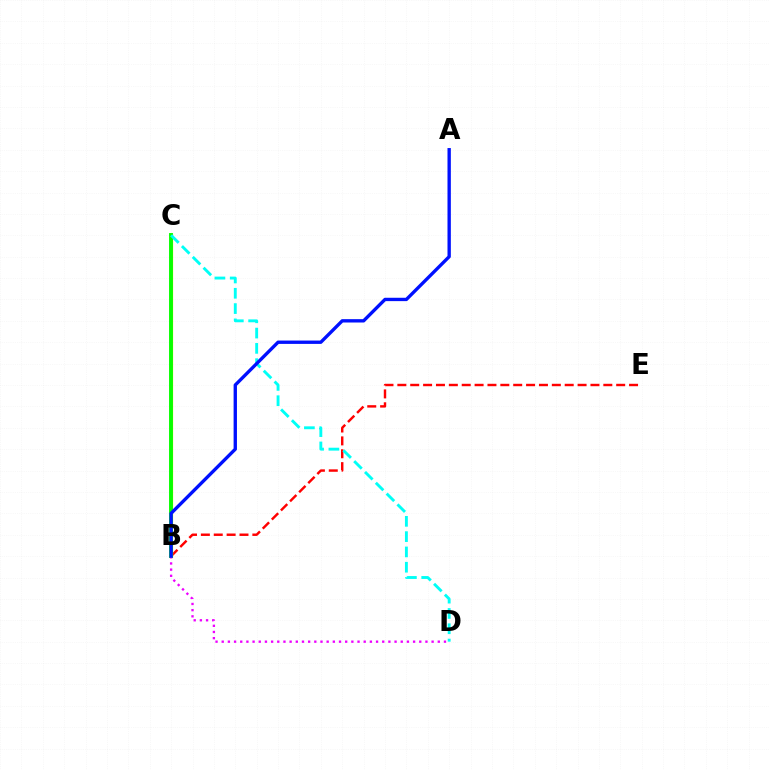{('B', 'E'): [{'color': '#ff0000', 'line_style': 'dashed', 'thickness': 1.75}], ('B', 'C'): [{'color': '#fcf500', 'line_style': 'solid', 'thickness': 2.36}, {'color': '#08ff00', 'line_style': 'solid', 'thickness': 2.8}], ('B', 'D'): [{'color': '#ee00ff', 'line_style': 'dotted', 'thickness': 1.68}], ('C', 'D'): [{'color': '#00fff6', 'line_style': 'dashed', 'thickness': 2.08}], ('A', 'B'): [{'color': '#0010ff', 'line_style': 'solid', 'thickness': 2.41}]}